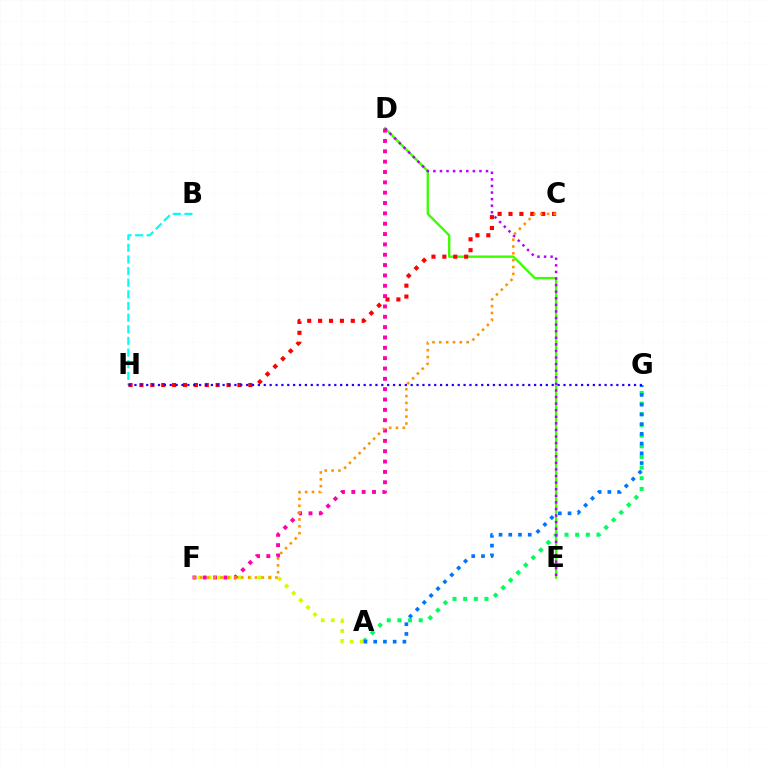{('D', 'E'): [{'color': '#3dff00', 'line_style': 'solid', 'thickness': 1.71}, {'color': '#b900ff', 'line_style': 'dotted', 'thickness': 1.79}], ('A', 'G'): [{'color': '#00ff5c', 'line_style': 'dotted', 'thickness': 2.9}, {'color': '#0074ff', 'line_style': 'dotted', 'thickness': 2.64}], ('B', 'H'): [{'color': '#00fff6', 'line_style': 'dashed', 'thickness': 1.58}], ('C', 'H'): [{'color': '#ff0000', 'line_style': 'dotted', 'thickness': 2.96}], ('A', 'F'): [{'color': '#d1ff00', 'line_style': 'dotted', 'thickness': 2.73}], ('D', 'F'): [{'color': '#ff00ac', 'line_style': 'dotted', 'thickness': 2.81}], ('C', 'F'): [{'color': '#ff9400', 'line_style': 'dotted', 'thickness': 1.86}], ('G', 'H'): [{'color': '#2500ff', 'line_style': 'dotted', 'thickness': 1.6}]}